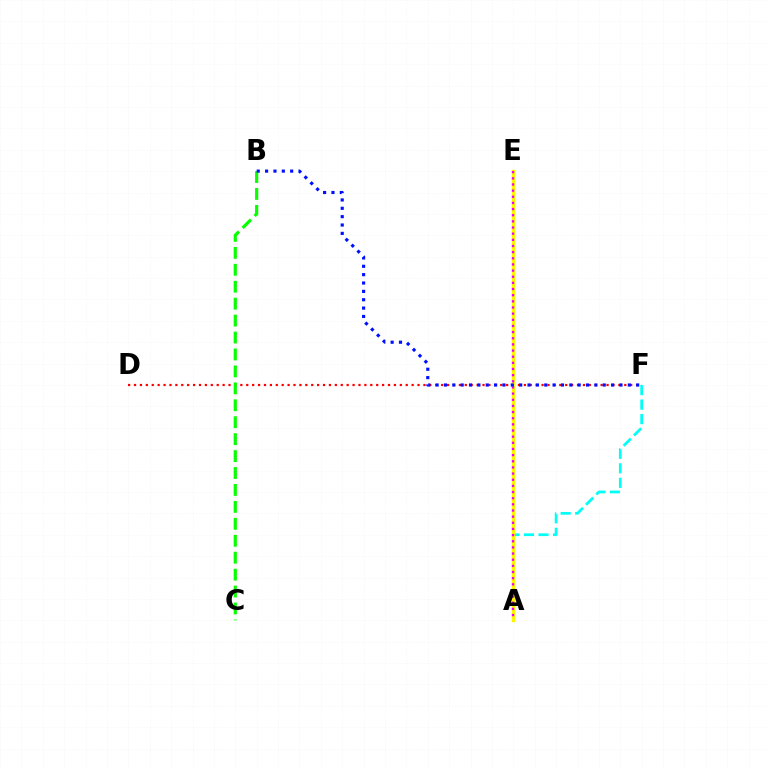{('D', 'F'): [{'color': '#ff0000', 'line_style': 'dotted', 'thickness': 1.6}], ('A', 'F'): [{'color': '#00fff6', 'line_style': 'dashed', 'thickness': 1.97}], ('B', 'C'): [{'color': '#08ff00', 'line_style': 'dashed', 'thickness': 2.3}], ('A', 'E'): [{'color': '#fcf500', 'line_style': 'solid', 'thickness': 2.44}, {'color': '#ee00ff', 'line_style': 'dotted', 'thickness': 1.67}], ('B', 'F'): [{'color': '#0010ff', 'line_style': 'dotted', 'thickness': 2.27}]}